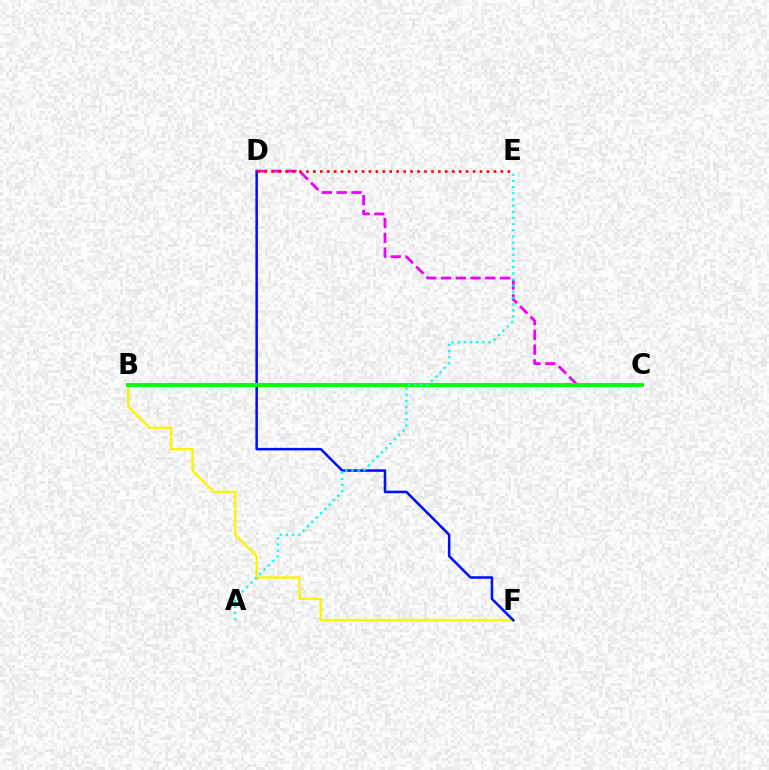{('B', 'F'): [{'color': '#fcf500', 'line_style': 'solid', 'thickness': 1.72}], ('D', 'F'): [{'color': '#0010ff', 'line_style': 'solid', 'thickness': 1.83}], ('C', 'D'): [{'color': '#ee00ff', 'line_style': 'dashed', 'thickness': 2.01}], ('B', 'C'): [{'color': '#08ff00', 'line_style': 'solid', 'thickness': 2.81}], ('D', 'E'): [{'color': '#ff0000', 'line_style': 'dotted', 'thickness': 1.89}], ('A', 'E'): [{'color': '#00fff6', 'line_style': 'dotted', 'thickness': 1.67}]}